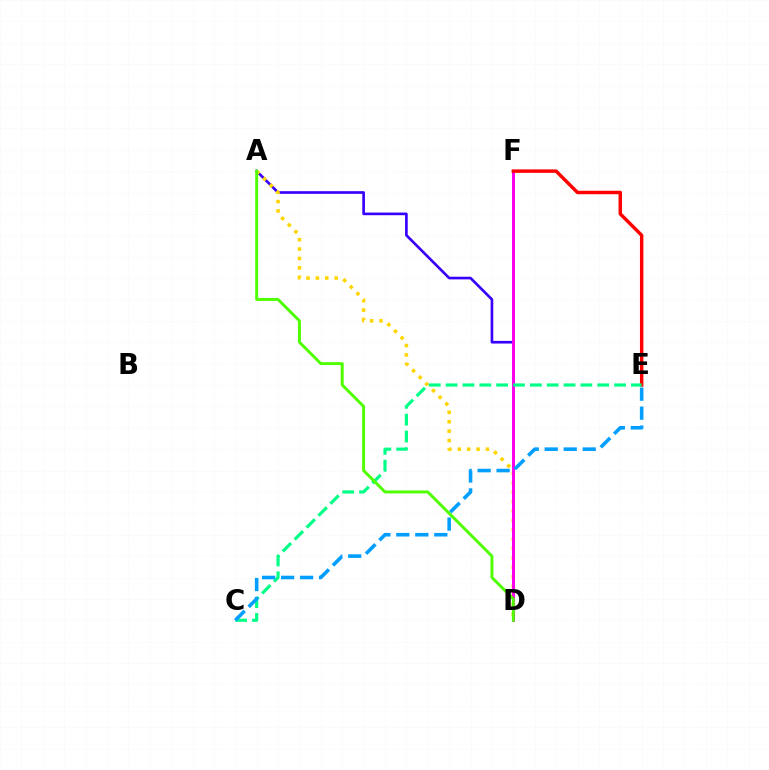{('A', 'D'): [{'color': '#3700ff', 'line_style': 'solid', 'thickness': 1.92}, {'color': '#ffd500', 'line_style': 'dotted', 'thickness': 2.55}, {'color': '#4fff00', 'line_style': 'solid', 'thickness': 2.13}], ('D', 'F'): [{'color': '#ff00ed', 'line_style': 'solid', 'thickness': 2.15}], ('E', 'F'): [{'color': '#ff0000', 'line_style': 'solid', 'thickness': 2.49}], ('C', 'E'): [{'color': '#00ff86', 'line_style': 'dashed', 'thickness': 2.29}, {'color': '#009eff', 'line_style': 'dashed', 'thickness': 2.58}]}